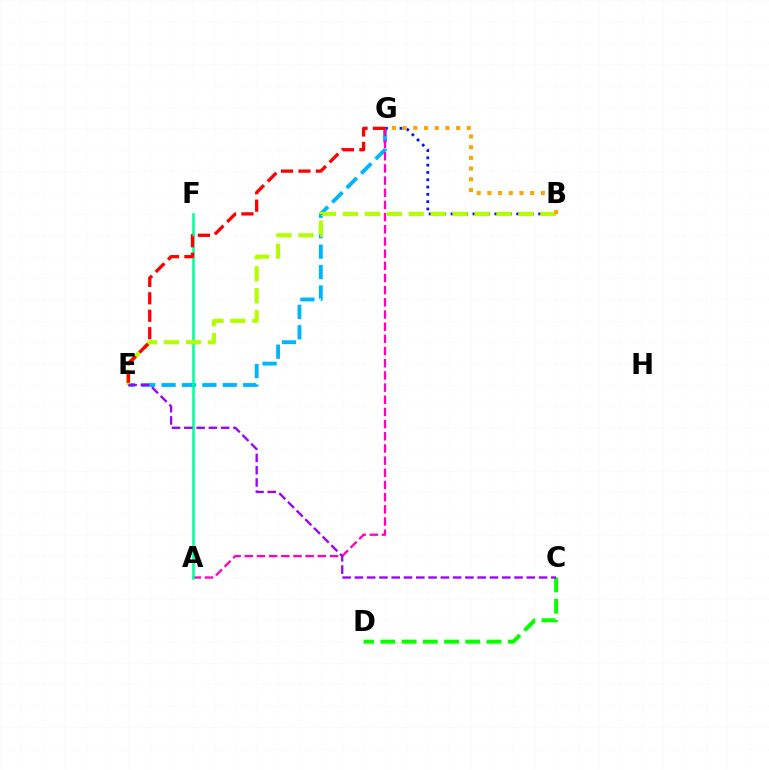{('E', 'G'): [{'color': '#00b5ff', 'line_style': 'dashed', 'thickness': 2.77}, {'color': '#ff0000', 'line_style': 'dashed', 'thickness': 2.37}], ('B', 'G'): [{'color': '#0010ff', 'line_style': 'dotted', 'thickness': 1.98}, {'color': '#ffa500', 'line_style': 'dotted', 'thickness': 2.91}], ('C', 'D'): [{'color': '#08ff00', 'line_style': 'dashed', 'thickness': 2.89}], ('A', 'G'): [{'color': '#ff00bd', 'line_style': 'dashed', 'thickness': 1.65}], ('A', 'F'): [{'color': '#00ff9d', 'line_style': 'solid', 'thickness': 1.83}], ('B', 'E'): [{'color': '#b3ff00', 'line_style': 'dashed', 'thickness': 2.98}], ('C', 'E'): [{'color': '#9b00ff', 'line_style': 'dashed', 'thickness': 1.67}]}